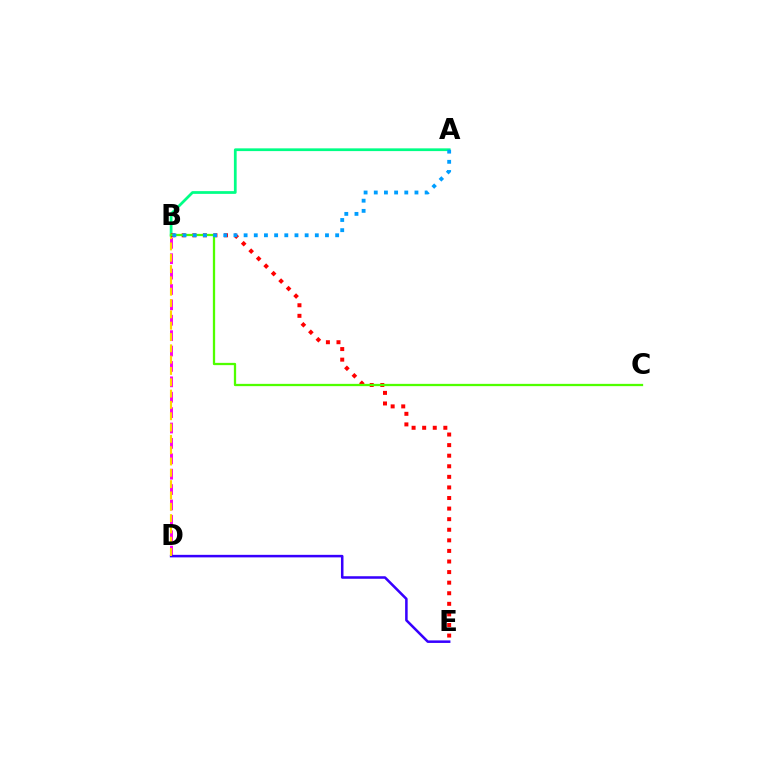{('B', 'D'): [{'color': '#ff00ed', 'line_style': 'dashed', 'thickness': 2.09}, {'color': '#ffd500', 'line_style': 'dashed', 'thickness': 1.54}], ('D', 'E'): [{'color': '#3700ff', 'line_style': 'solid', 'thickness': 1.82}], ('A', 'B'): [{'color': '#00ff86', 'line_style': 'solid', 'thickness': 1.98}, {'color': '#009eff', 'line_style': 'dotted', 'thickness': 2.76}], ('B', 'E'): [{'color': '#ff0000', 'line_style': 'dotted', 'thickness': 2.87}], ('B', 'C'): [{'color': '#4fff00', 'line_style': 'solid', 'thickness': 1.64}]}